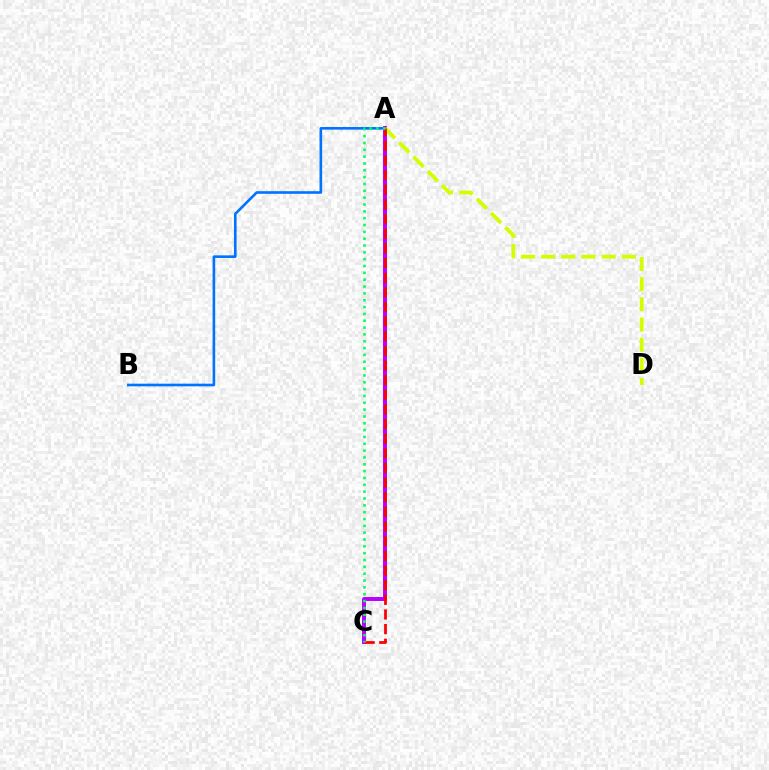{('A', 'B'): [{'color': '#0074ff', 'line_style': 'solid', 'thickness': 1.9}], ('A', 'C'): [{'color': '#b900ff', 'line_style': 'solid', 'thickness': 2.85}, {'color': '#ff0000', 'line_style': 'dashed', 'thickness': 1.99}, {'color': '#00ff5c', 'line_style': 'dotted', 'thickness': 1.86}], ('A', 'D'): [{'color': '#d1ff00', 'line_style': 'dashed', 'thickness': 2.74}]}